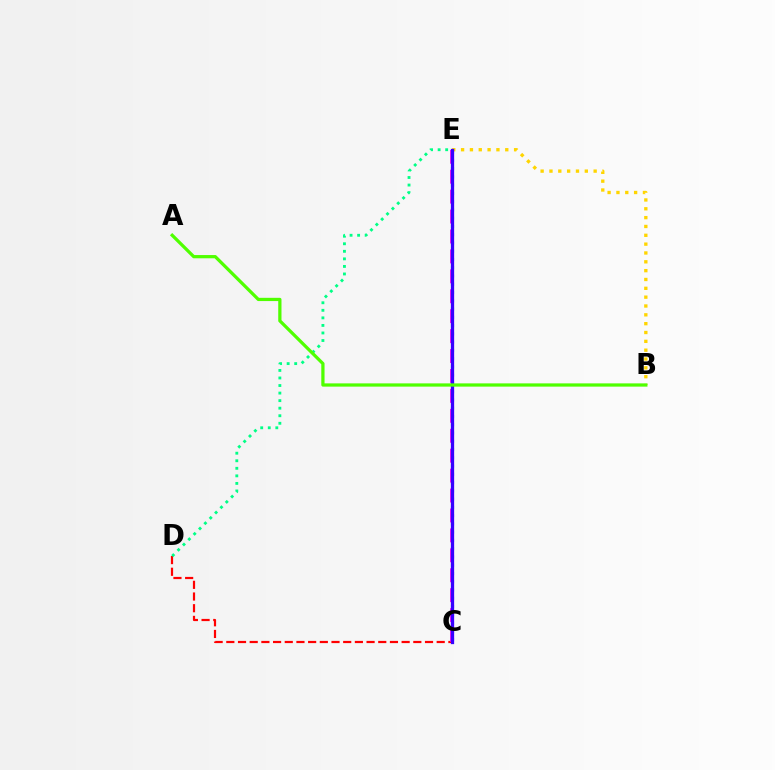{('C', 'D'): [{'color': '#ff0000', 'line_style': 'dashed', 'thickness': 1.59}], ('B', 'E'): [{'color': '#ffd500', 'line_style': 'dotted', 'thickness': 2.4}], ('D', 'E'): [{'color': '#00ff86', 'line_style': 'dotted', 'thickness': 2.05}], ('C', 'E'): [{'color': '#009eff', 'line_style': 'dotted', 'thickness': 2.25}, {'color': '#ff00ed', 'line_style': 'dashed', 'thickness': 2.71}, {'color': '#3700ff', 'line_style': 'solid', 'thickness': 2.36}], ('A', 'B'): [{'color': '#4fff00', 'line_style': 'solid', 'thickness': 2.34}]}